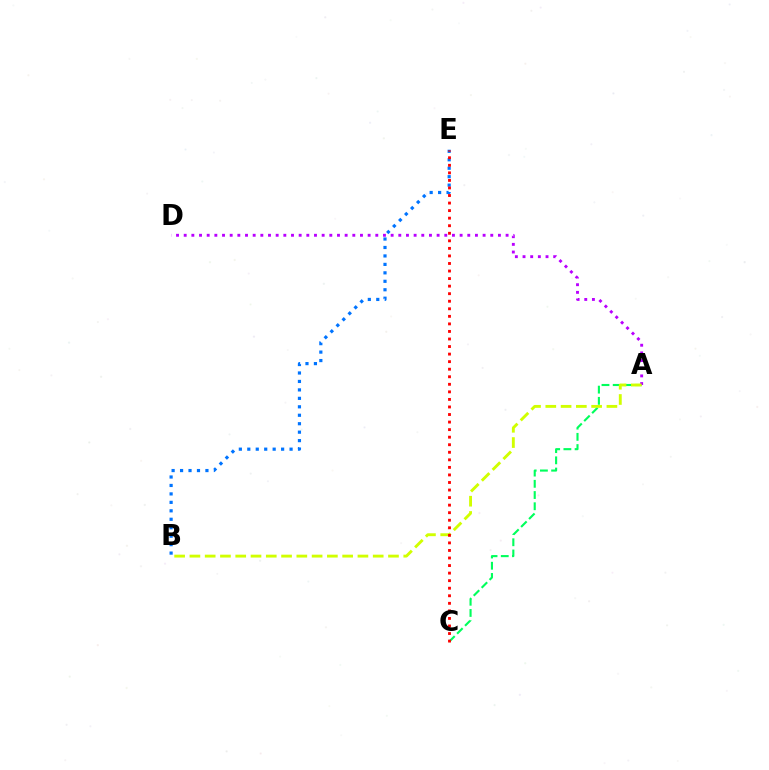{('A', 'C'): [{'color': '#00ff5c', 'line_style': 'dashed', 'thickness': 1.52}], ('B', 'E'): [{'color': '#0074ff', 'line_style': 'dotted', 'thickness': 2.3}], ('A', 'D'): [{'color': '#b900ff', 'line_style': 'dotted', 'thickness': 2.08}], ('A', 'B'): [{'color': '#d1ff00', 'line_style': 'dashed', 'thickness': 2.08}], ('C', 'E'): [{'color': '#ff0000', 'line_style': 'dotted', 'thickness': 2.05}]}